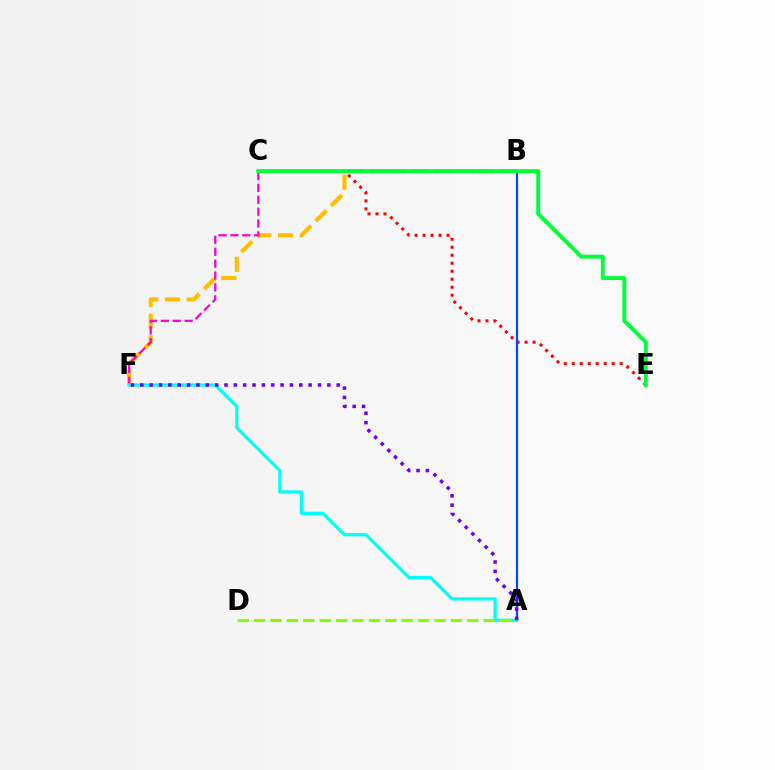{('C', 'E'): [{'color': '#ff0000', 'line_style': 'dotted', 'thickness': 2.17}, {'color': '#00ff39', 'line_style': 'solid', 'thickness': 2.8}], ('B', 'F'): [{'color': '#ffbd00', 'line_style': 'dashed', 'thickness': 2.95}], ('A', 'B'): [{'color': '#004bff', 'line_style': 'solid', 'thickness': 1.6}], ('C', 'F'): [{'color': '#ff00cf', 'line_style': 'dashed', 'thickness': 1.61}], ('A', 'F'): [{'color': '#00fff6', 'line_style': 'solid', 'thickness': 2.33}, {'color': '#7200ff', 'line_style': 'dotted', 'thickness': 2.54}], ('A', 'D'): [{'color': '#84ff00', 'line_style': 'dashed', 'thickness': 2.23}]}